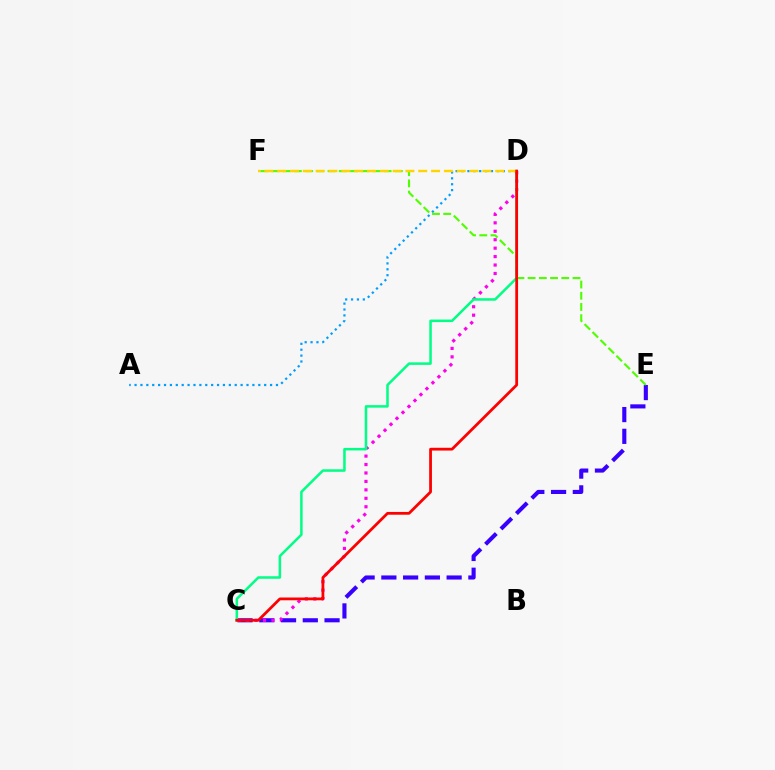{('C', 'E'): [{'color': '#3700ff', 'line_style': 'dashed', 'thickness': 2.96}], ('C', 'D'): [{'color': '#ff00ed', 'line_style': 'dotted', 'thickness': 2.29}, {'color': '#00ff86', 'line_style': 'solid', 'thickness': 1.82}, {'color': '#ff0000', 'line_style': 'solid', 'thickness': 2.0}], ('A', 'D'): [{'color': '#009eff', 'line_style': 'dotted', 'thickness': 1.6}], ('E', 'F'): [{'color': '#4fff00', 'line_style': 'dashed', 'thickness': 1.52}], ('D', 'F'): [{'color': '#ffd500', 'line_style': 'dashed', 'thickness': 1.74}]}